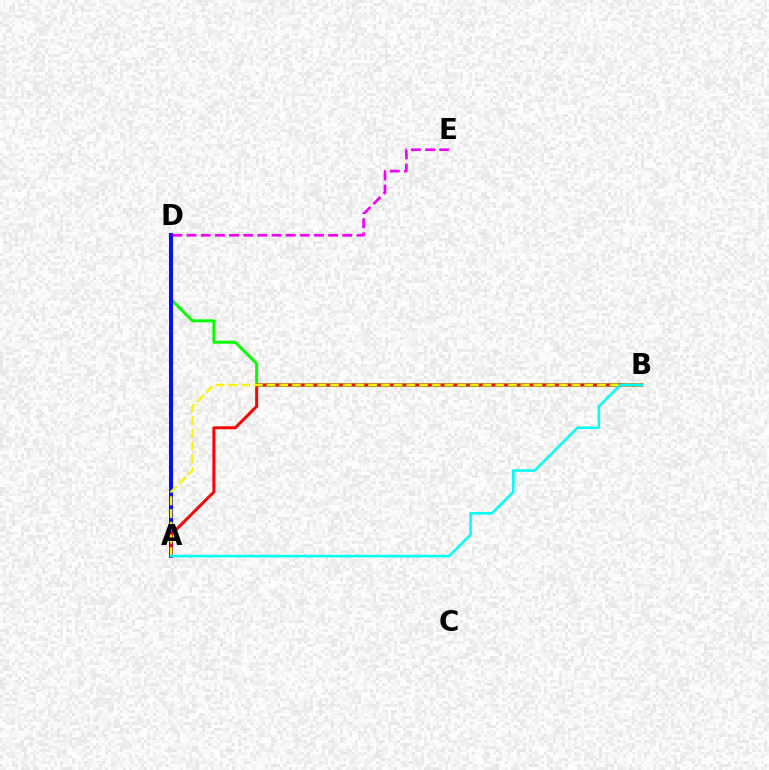{('B', 'D'): [{'color': '#08ff00', 'line_style': 'solid', 'thickness': 2.16}], ('A', 'D'): [{'color': '#0010ff', 'line_style': 'solid', 'thickness': 2.91}], ('A', 'B'): [{'color': '#ff0000', 'line_style': 'solid', 'thickness': 2.16}, {'color': '#fcf500', 'line_style': 'dashed', 'thickness': 1.73}, {'color': '#00fff6', 'line_style': 'solid', 'thickness': 1.84}], ('D', 'E'): [{'color': '#ee00ff', 'line_style': 'dashed', 'thickness': 1.92}]}